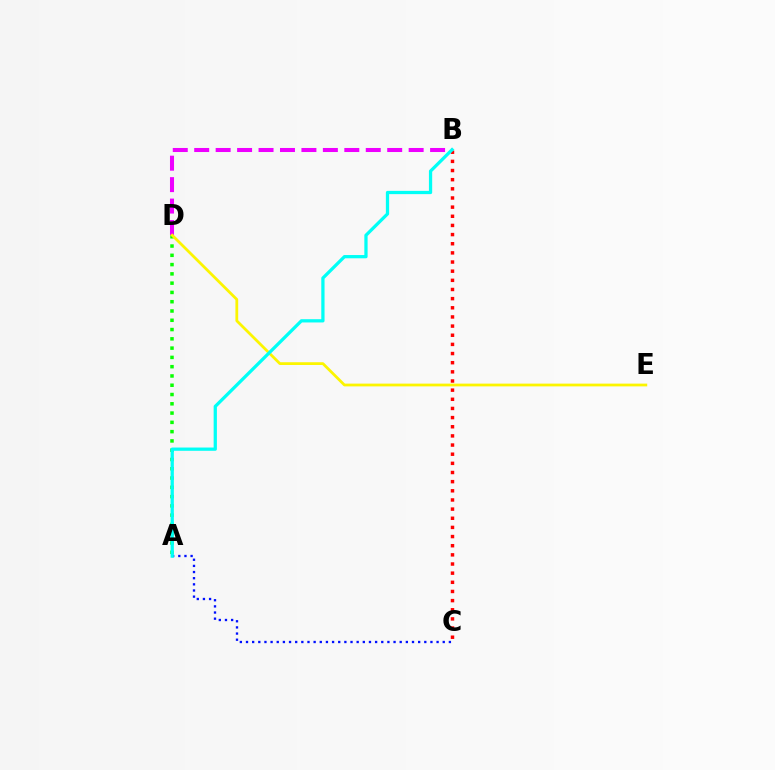{('A', 'C'): [{'color': '#0010ff', 'line_style': 'dotted', 'thickness': 1.67}], ('A', 'D'): [{'color': '#08ff00', 'line_style': 'dotted', 'thickness': 2.52}], ('B', 'D'): [{'color': '#ee00ff', 'line_style': 'dashed', 'thickness': 2.91}], ('D', 'E'): [{'color': '#fcf500', 'line_style': 'solid', 'thickness': 1.99}], ('B', 'C'): [{'color': '#ff0000', 'line_style': 'dotted', 'thickness': 2.49}], ('A', 'B'): [{'color': '#00fff6', 'line_style': 'solid', 'thickness': 2.35}]}